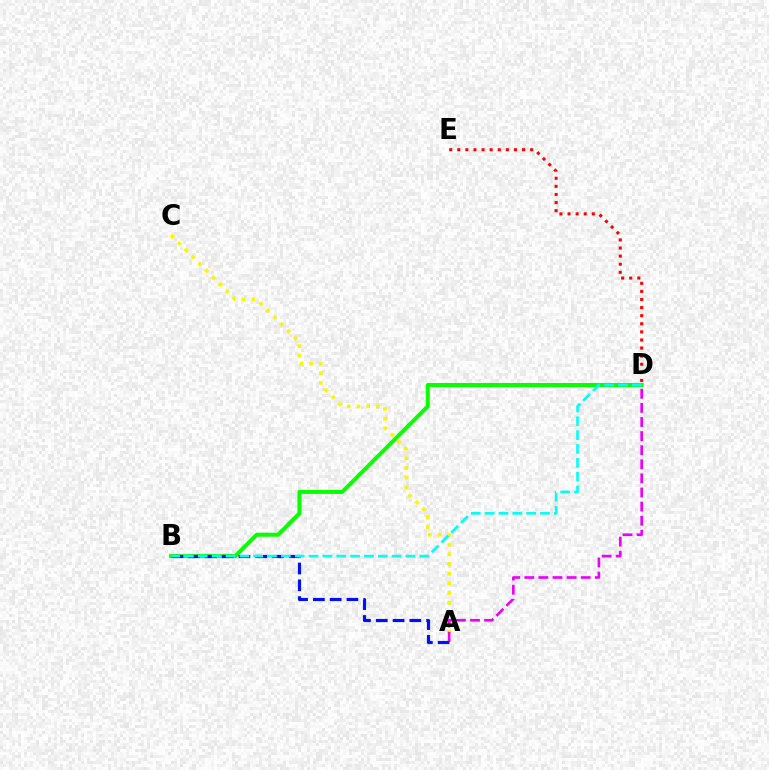{('B', 'D'): [{'color': '#08ff00', 'line_style': 'solid', 'thickness': 2.86}, {'color': '#00fff6', 'line_style': 'dashed', 'thickness': 1.88}], ('D', 'E'): [{'color': '#ff0000', 'line_style': 'dotted', 'thickness': 2.2}], ('A', 'C'): [{'color': '#fcf500', 'line_style': 'dotted', 'thickness': 2.64}], ('A', 'D'): [{'color': '#ee00ff', 'line_style': 'dashed', 'thickness': 1.92}], ('A', 'B'): [{'color': '#0010ff', 'line_style': 'dashed', 'thickness': 2.28}]}